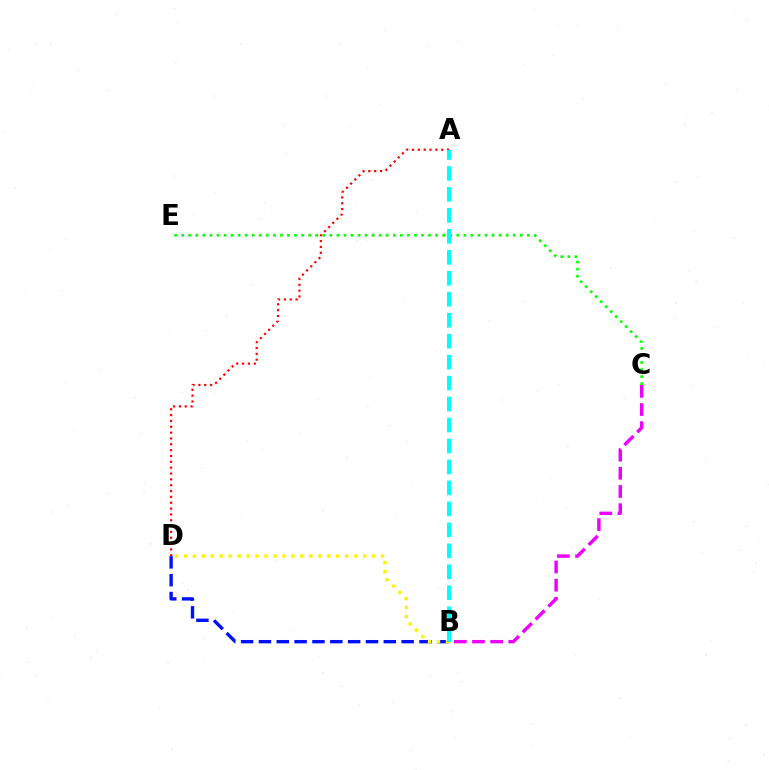{('A', 'D'): [{'color': '#ff0000', 'line_style': 'dotted', 'thickness': 1.59}], ('B', 'D'): [{'color': '#0010ff', 'line_style': 'dashed', 'thickness': 2.42}, {'color': '#fcf500', 'line_style': 'dotted', 'thickness': 2.43}], ('B', 'C'): [{'color': '#ee00ff', 'line_style': 'dashed', 'thickness': 2.47}], ('C', 'E'): [{'color': '#08ff00', 'line_style': 'dotted', 'thickness': 1.92}], ('A', 'B'): [{'color': '#00fff6', 'line_style': 'dashed', 'thickness': 2.85}]}